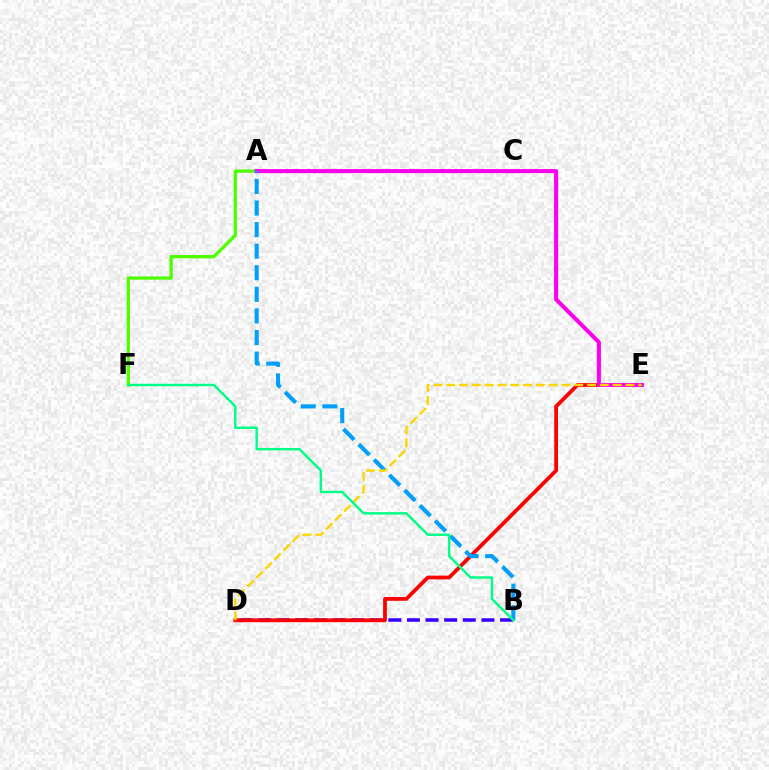{('B', 'D'): [{'color': '#3700ff', 'line_style': 'dashed', 'thickness': 2.53}], ('A', 'F'): [{'color': '#4fff00', 'line_style': 'solid', 'thickness': 2.37}], ('D', 'E'): [{'color': '#ff0000', 'line_style': 'solid', 'thickness': 2.72}, {'color': '#ffd500', 'line_style': 'dashed', 'thickness': 1.74}], ('A', 'E'): [{'color': '#ff00ed', 'line_style': 'solid', 'thickness': 2.92}], ('A', 'B'): [{'color': '#009eff', 'line_style': 'dashed', 'thickness': 2.93}], ('B', 'F'): [{'color': '#00ff86', 'line_style': 'solid', 'thickness': 1.75}]}